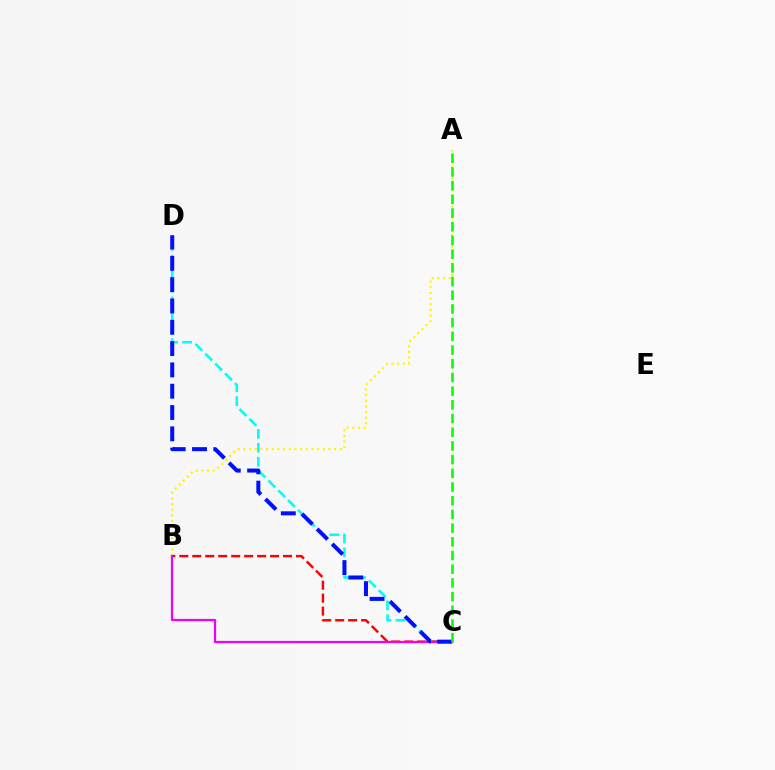{('C', 'D'): [{'color': '#00fff6', 'line_style': 'dashed', 'thickness': 1.89}, {'color': '#0010ff', 'line_style': 'dashed', 'thickness': 2.89}], ('A', 'B'): [{'color': '#fcf500', 'line_style': 'dotted', 'thickness': 1.54}], ('B', 'C'): [{'color': '#ff0000', 'line_style': 'dashed', 'thickness': 1.76}, {'color': '#ee00ff', 'line_style': 'solid', 'thickness': 1.61}], ('A', 'C'): [{'color': '#08ff00', 'line_style': 'dashed', 'thickness': 1.86}]}